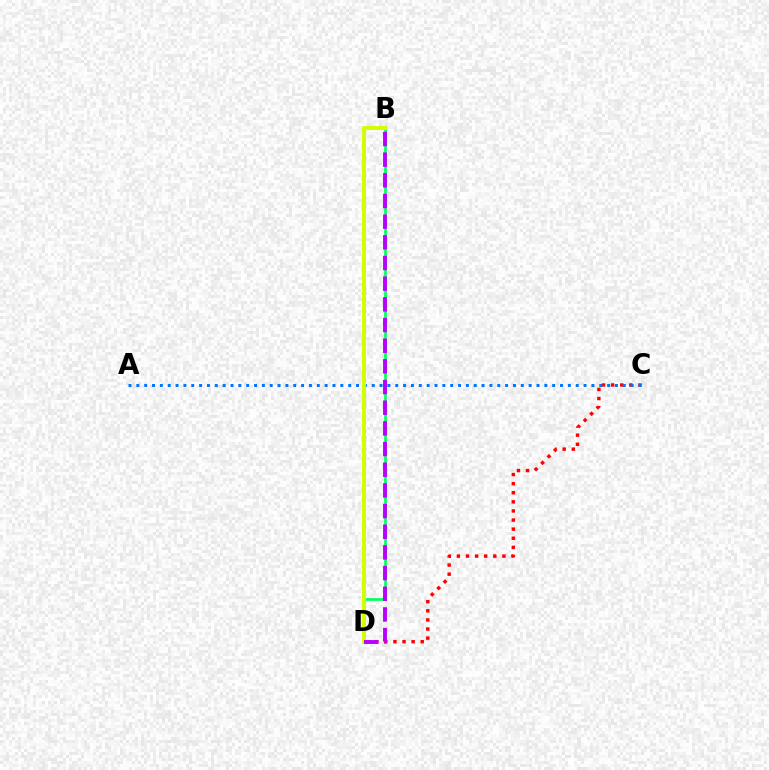{('C', 'D'): [{'color': '#ff0000', 'line_style': 'dotted', 'thickness': 2.47}], ('A', 'C'): [{'color': '#0074ff', 'line_style': 'dotted', 'thickness': 2.13}], ('B', 'D'): [{'color': '#00ff5c', 'line_style': 'solid', 'thickness': 1.92}, {'color': '#d1ff00', 'line_style': 'solid', 'thickness': 2.85}, {'color': '#b900ff', 'line_style': 'dashed', 'thickness': 2.81}]}